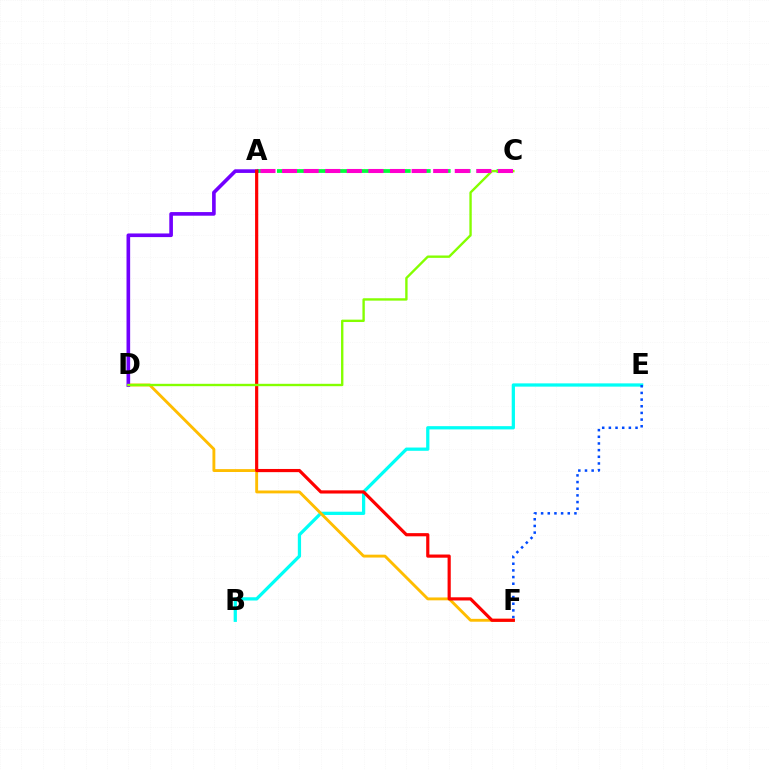{('B', 'E'): [{'color': '#00fff6', 'line_style': 'solid', 'thickness': 2.34}], ('E', 'F'): [{'color': '#004bff', 'line_style': 'dotted', 'thickness': 1.81}], ('A', 'C'): [{'color': '#00ff39', 'line_style': 'dashed', 'thickness': 2.71}, {'color': '#ff00cf', 'line_style': 'dashed', 'thickness': 2.93}], ('D', 'F'): [{'color': '#ffbd00', 'line_style': 'solid', 'thickness': 2.07}], ('A', 'D'): [{'color': '#7200ff', 'line_style': 'solid', 'thickness': 2.62}], ('A', 'F'): [{'color': '#ff0000', 'line_style': 'solid', 'thickness': 2.29}], ('C', 'D'): [{'color': '#84ff00', 'line_style': 'solid', 'thickness': 1.71}]}